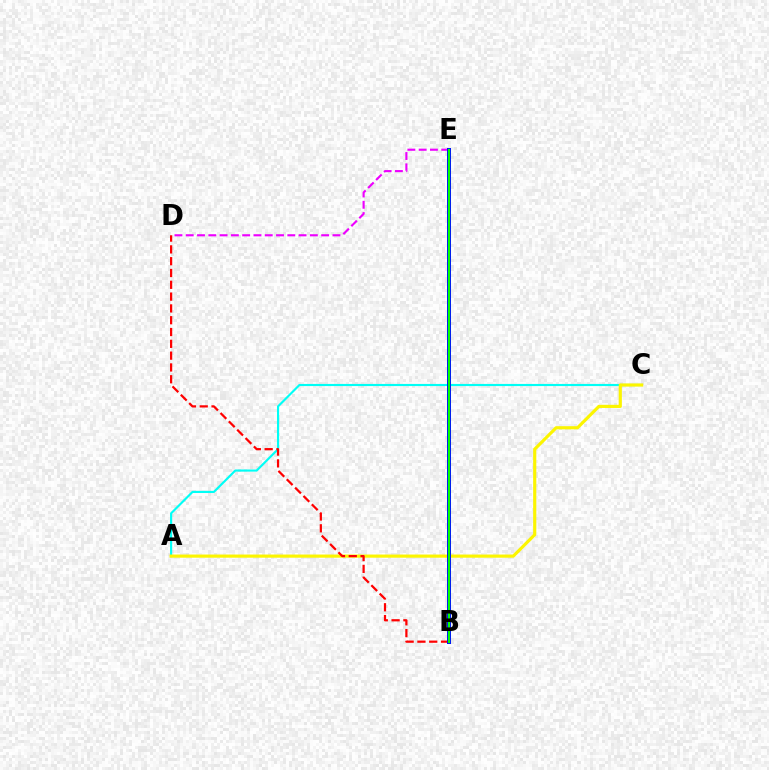{('A', 'C'): [{'color': '#00fff6', 'line_style': 'solid', 'thickness': 1.54}, {'color': '#fcf500', 'line_style': 'solid', 'thickness': 2.28}], ('D', 'E'): [{'color': '#ee00ff', 'line_style': 'dashed', 'thickness': 1.53}], ('B', 'D'): [{'color': '#ff0000', 'line_style': 'dashed', 'thickness': 1.6}], ('B', 'E'): [{'color': '#0010ff', 'line_style': 'solid', 'thickness': 2.88}, {'color': '#08ff00', 'line_style': 'solid', 'thickness': 1.54}]}